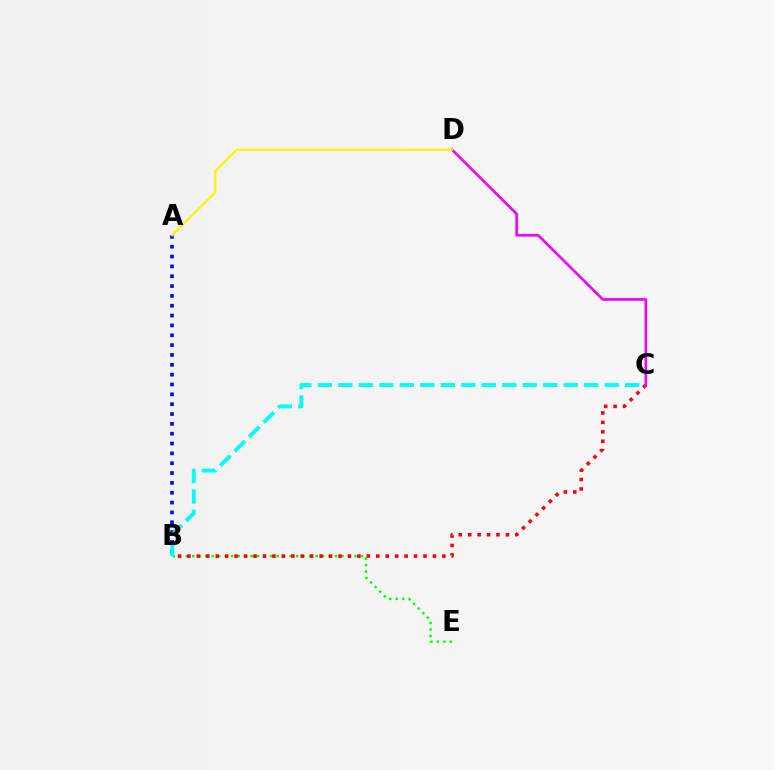{('A', 'B'): [{'color': '#0010ff', 'line_style': 'dotted', 'thickness': 2.67}], ('B', 'E'): [{'color': '#08ff00', 'line_style': 'dotted', 'thickness': 1.76}], ('B', 'C'): [{'color': '#ff0000', 'line_style': 'dotted', 'thickness': 2.57}, {'color': '#00fff6', 'line_style': 'dashed', 'thickness': 2.78}], ('C', 'D'): [{'color': '#ee00ff', 'line_style': 'solid', 'thickness': 1.9}], ('A', 'D'): [{'color': '#fcf500', 'line_style': 'solid', 'thickness': 1.57}]}